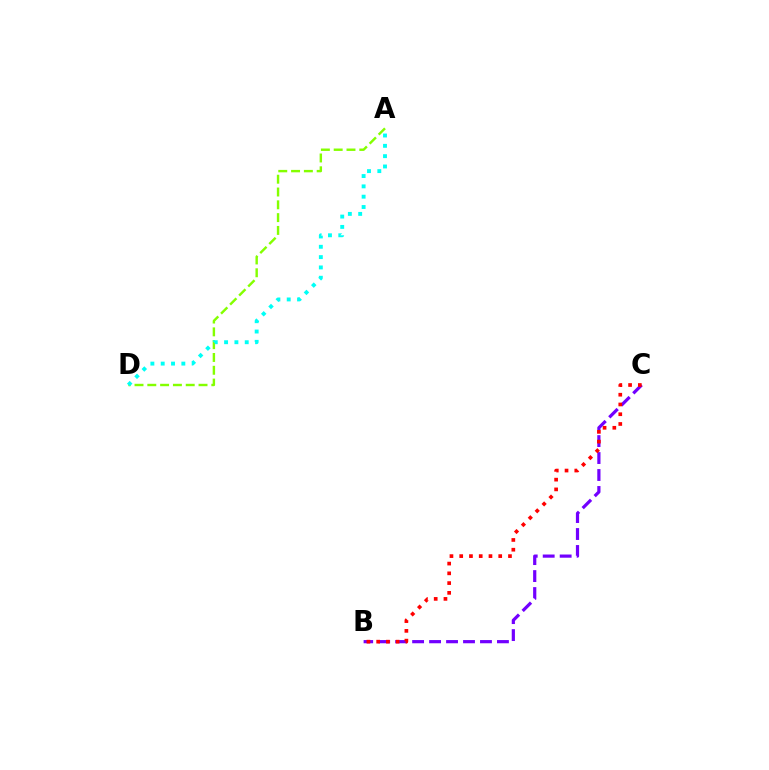{('A', 'D'): [{'color': '#84ff00', 'line_style': 'dashed', 'thickness': 1.74}, {'color': '#00fff6', 'line_style': 'dotted', 'thickness': 2.8}], ('B', 'C'): [{'color': '#7200ff', 'line_style': 'dashed', 'thickness': 2.31}, {'color': '#ff0000', 'line_style': 'dotted', 'thickness': 2.65}]}